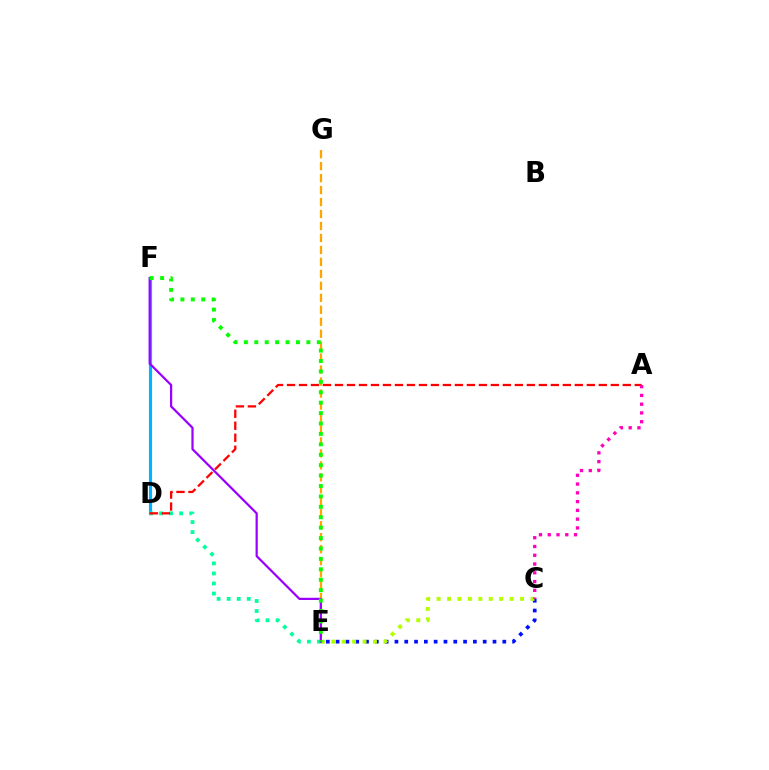{('D', 'F'): [{'color': '#00b5ff', 'line_style': 'solid', 'thickness': 2.3}], ('E', 'G'): [{'color': '#ffa500', 'line_style': 'dashed', 'thickness': 1.63}], ('C', 'E'): [{'color': '#0010ff', 'line_style': 'dotted', 'thickness': 2.66}, {'color': '#b3ff00', 'line_style': 'dotted', 'thickness': 2.83}], ('D', 'E'): [{'color': '#00ff9d', 'line_style': 'dotted', 'thickness': 2.73}], ('E', 'F'): [{'color': '#9b00ff', 'line_style': 'solid', 'thickness': 1.61}, {'color': '#08ff00', 'line_style': 'dotted', 'thickness': 2.83}], ('A', 'D'): [{'color': '#ff0000', 'line_style': 'dashed', 'thickness': 1.63}], ('A', 'C'): [{'color': '#ff00bd', 'line_style': 'dotted', 'thickness': 2.38}]}